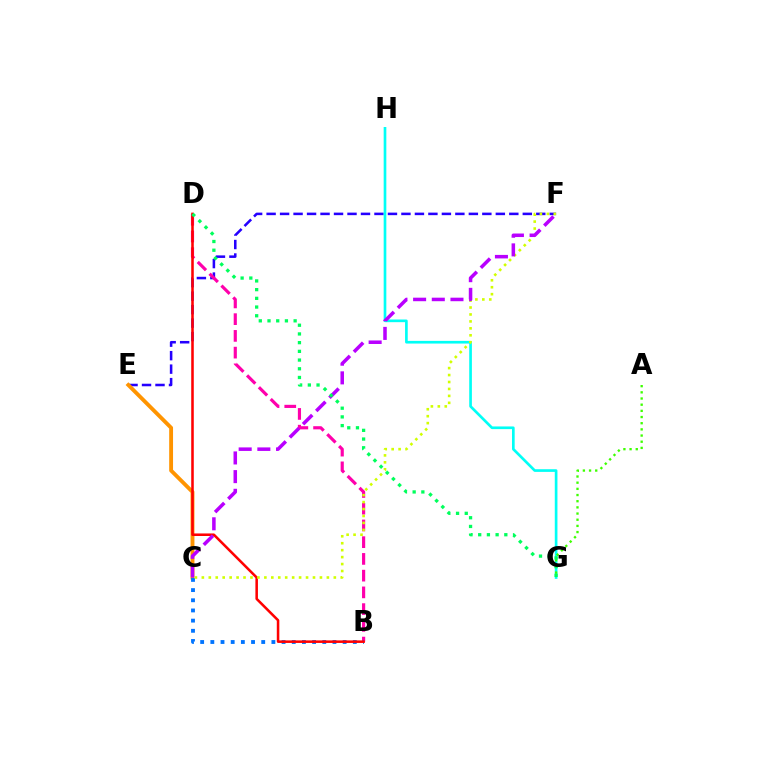{('E', 'F'): [{'color': '#2500ff', 'line_style': 'dashed', 'thickness': 1.83}], ('B', 'D'): [{'color': '#ff00ac', 'line_style': 'dashed', 'thickness': 2.27}, {'color': '#ff0000', 'line_style': 'solid', 'thickness': 1.83}], ('C', 'E'): [{'color': '#ff9400', 'line_style': 'solid', 'thickness': 2.78}], ('B', 'C'): [{'color': '#0074ff', 'line_style': 'dotted', 'thickness': 2.76}], ('G', 'H'): [{'color': '#00fff6', 'line_style': 'solid', 'thickness': 1.92}], ('A', 'G'): [{'color': '#3dff00', 'line_style': 'dotted', 'thickness': 1.68}], ('C', 'F'): [{'color': '#d1ff00', 'line_style': 'dotted', 'thickness': 1.89}, {'color': '#b900ff', 'line_style': 'dashed', 'thickness': 2.54}], ('D', 'G'): [{'color': '#00ff5c', 'line_style': 'dotted', 'thickness': 2.37}]}